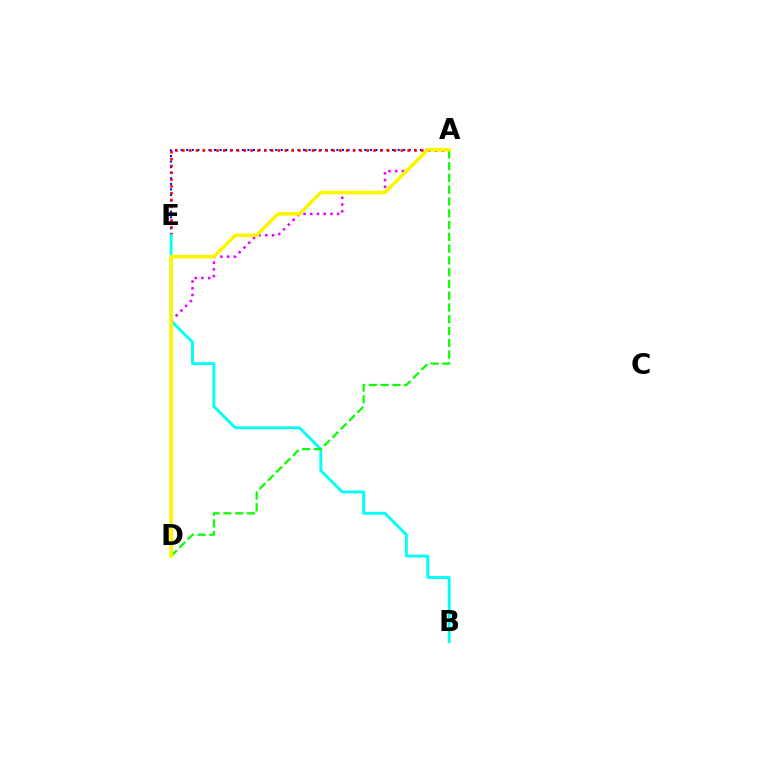{('A', 'E'): [{'color': '#0010ff', 'line_style': 'dotted', 'thickness': 1.51}, {'color': '#ff0000', 'line_style': 'dotted', 'thickness': 1.85}], ('A', 'D'): [{'color': '#ee00ff', 'line_style': 'dotted', 'thickness': 1.83}, {'color': '#08ff00', 'line_style': 'dashed', 'thickness': 1.6}, {'color': '#fcf500', 'line_style': 'solid', 'thickness': 2.56}], ('B', 'E'): [{'color': '#00fff6', 'line_style': 'solid', 'thickness': 2.07}]}